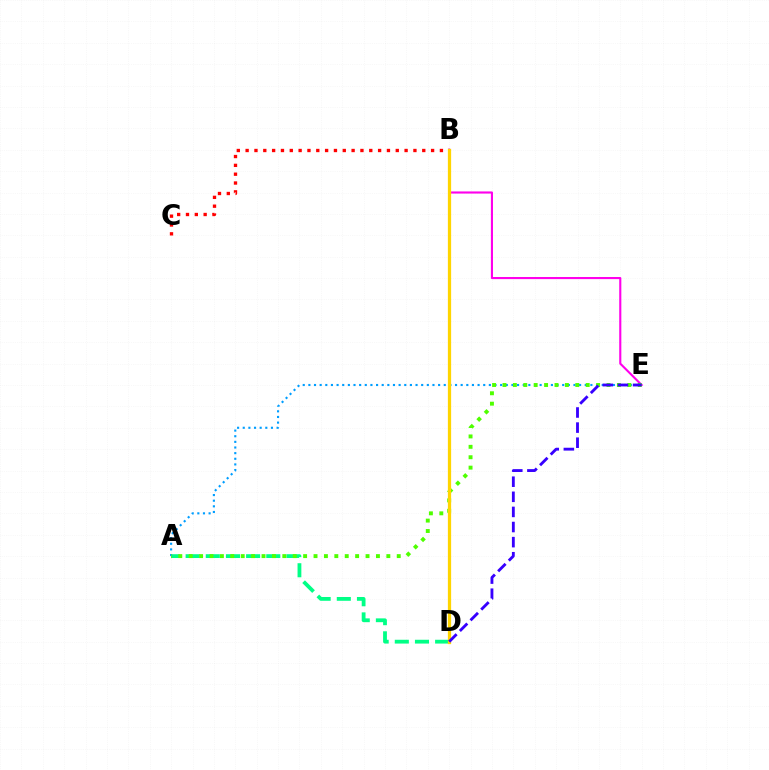{('A', 'D'): [{'color': '#00ff86', 'line_style': 'dashed', 'thickness': 2.74}], ('A', 'E'): [{'color': '#009eff', 'line_style': 'dotted', 'thickness': 1.53}, {'color': '#4fff00', 'line_style': 'dotted', 'thickness': 2.83}], ('B', 'E'): [{'color': '#ff00ed', 'line_style': 'solid', 'thickness': 1.52}], ('B', 'C'): [{'color': '#ff0000', 'line_style': 'dotted', 'thickness': 2.4}], ('B', 'D'): [{'color': '#ffd500', 'line_style': 'solid', 'thickness': 2.34}], ('D', 'E'): [{'color': '#3700ff', 'line_style': 'dashed', 'thickness': 2.05}]}